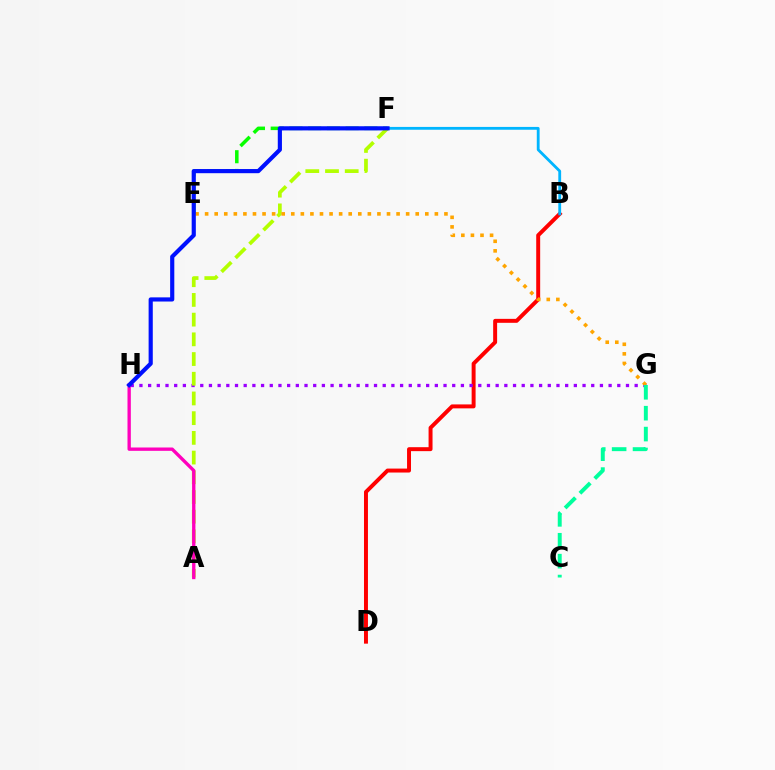{('E', 'F'): [{'color': '#08ff00', 'line_style': 'dashed', 'thickness': 2.55}], ('B', 'D'): [{'color': '#ff0000', 'line_style': 'solid', 'thickness': 2.85}], ('G', 'H'): [{'color': '#9b00ff', 'line_style': 'dotted', 'thickness': 2.36}], ('A', 'F'): [{'color': '#b3ff00', 'line_style': 'dashed', 'thickness': 2.68}], ('E', 'G'): [{'color': '#ffa500', 'line_style': 'dotted', 'thickness': 2.6}], ('B', 'F'): [{'color': '#00b5ff', 'line_style': 'solid', 'thickness': 2.03}], ('A', 'H'): [{'color': '#ff00bd', 'line_style': 'solid', 'thickness': 2.4}], ('C', 'G'): [{'color': '#00ff9d', 'line_style': 'dashed', 'thickness': 2.84}], ('F', 'H'): [{'color': '#0010ff', 'line_style': 'solid', 'thickness': 2.99}]}